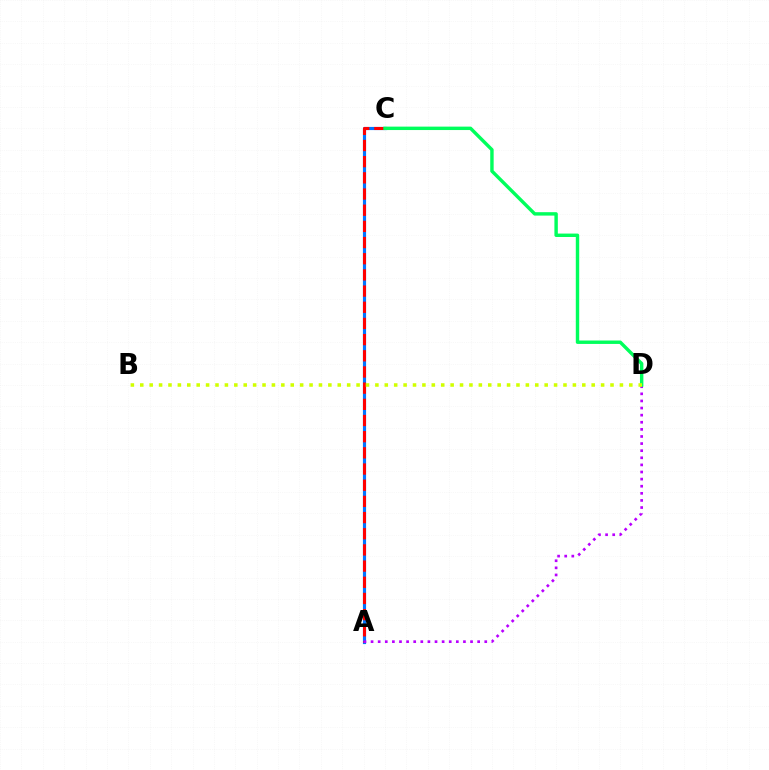{('A', 'C'): [{'color': '#0074ff', 'line_style': 'solid', 'thickness': 2.27}, {'color': '#ff0000', 'line_style': 'dashed', 'thickness': 2.2}], ('A', 'D'): [{'color': '#b900ff', 'line_style': 'dotted', 'thickness': 1.93}], ('C', 'D'): [{'color': '#00ff5c', 'line_style': 'solid', 'thickness': 2.46}], ('B', 'D'): [{'color': '#d1ff00', 'line_style': 'dotted', 'thickness': 2.56}]}